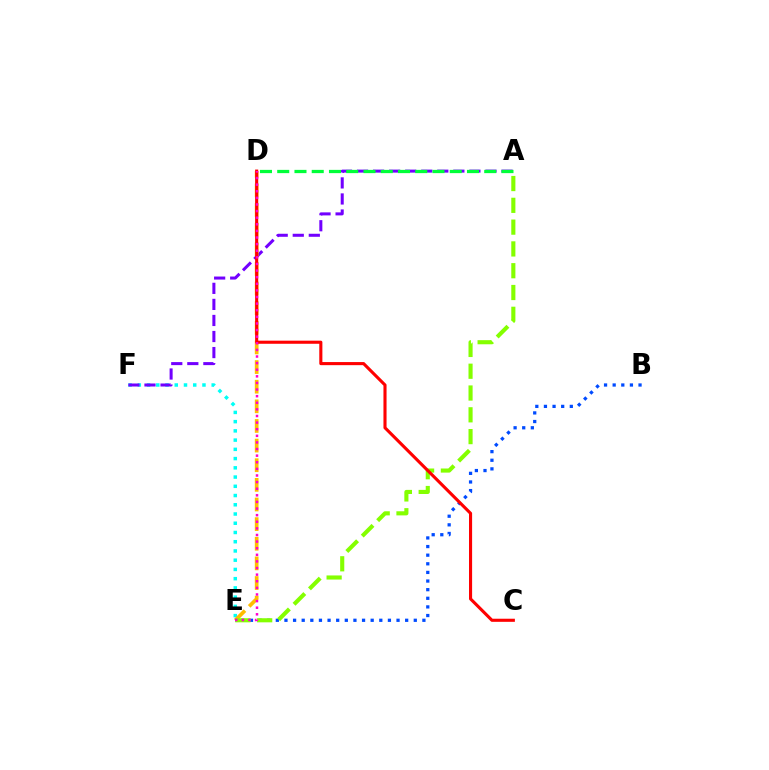{('B', 'E'): [{'color': '#004bff', 'line_style': 'dotted', 'thickness': 2.34}], ('E', 'F'): [{'color': '#00fff6', 'line_style': 'dotted', 'thickness': 2.51}], ('A', 'F'): [{'color': '#7200ff', 'line_style': 'dashed', 'thickness': 2.18}], ('A', 'D'): [{'color': '#00ff39', 'line_style': 'dashed', 'thickness': 2.34}], ('D', 'E'): [{'color': '#ffbd00', 'line_style': 'dashed', 'thickness': 2.67}, {'color': '#ff00cf', 'line_style': 'dotted', 'thickness': 1.8}], ('A', 'E'): [{'color': '#84ff00', 'line_style': 'dashed', 'thickness': 2.96}], ('C', 'D'): [{'color': '#ff0000', 'line_style': 'solid', 'thickness': 2.23}]}